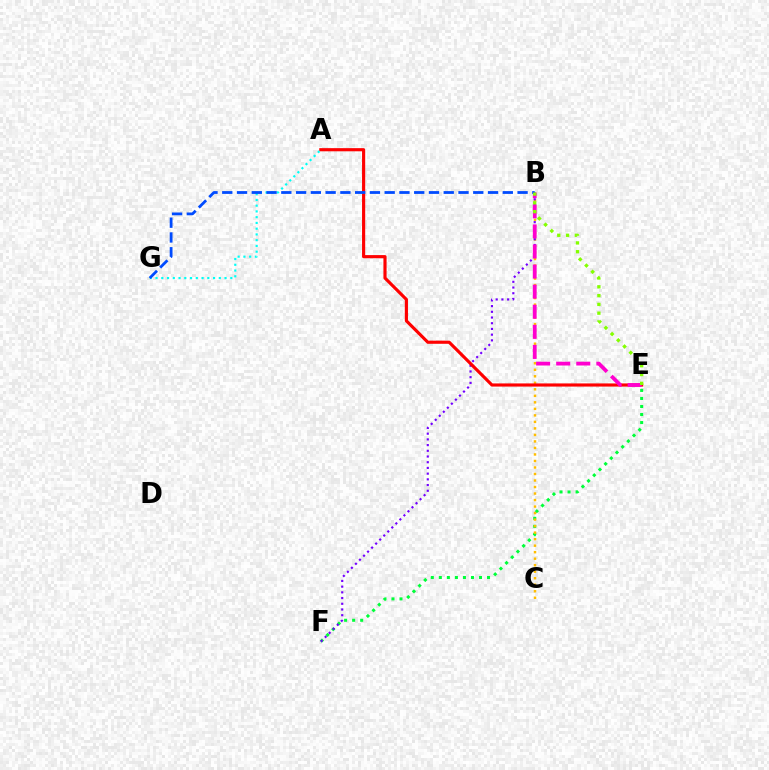{('E', 'F'): [{'color': '#00ff39', 'line_style': 'dotted', 'thickness': 2.18}], ('B', 'C'): [{'color': '#ffbd00', 'line_style': 'dotted', 'thickness': 1.77}], ('B', 'F'): [{'color': '#7200ff', 'line_style': 'dotted', 'thickness': 1.55}], ('A', 'E'): [{'color': '#ff0000', 'line_style': 'solid', 'thickness': 2.26}], ('B', 'E'): [{'color': '#ff00cf', 'line_style': 'dashed', 'thickness': 2.73}, {'color': '#84ff00', 'line_style': 'dotted', 'thickness': 2.39}], ('A', 'G'): [{'color': '#00fff6', 'line_style': 'dotted', 'thickness': 1.56}], ('B', 'G'): [{'color': '#004bff', 'line_style': 'dashed', 'thickness': 2.01}]}